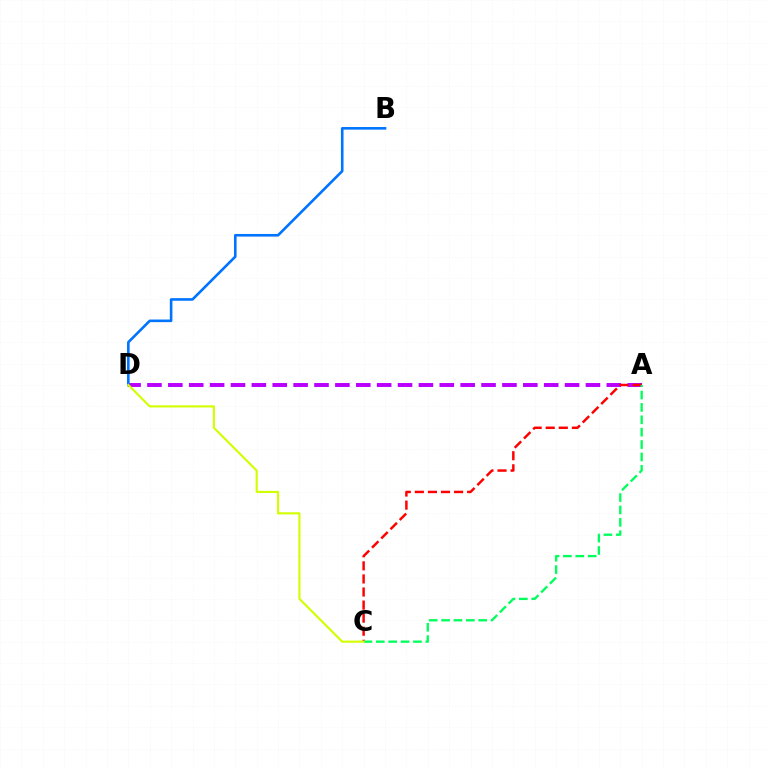{('A', 'D'): [{'color': '#b900ff', 'line_style': 'dashed', 'thickness': 2.84}], ('B', 'D'): [{'color': '#0074ff', 'line_style': 'solid', 'thickness': 1.88}], ('A', 'C'): [{'color': '#ff0000', 'line_style': 'dashed', 'thickness': 1.78}, {'color': '#00ff5c', 'line_style': 'dashed', 'thickness': 1.68}], ('C', 'D'): [{'color': '#d1ff00', 'line_style': 'solid', 'thickness': 1.54}]}